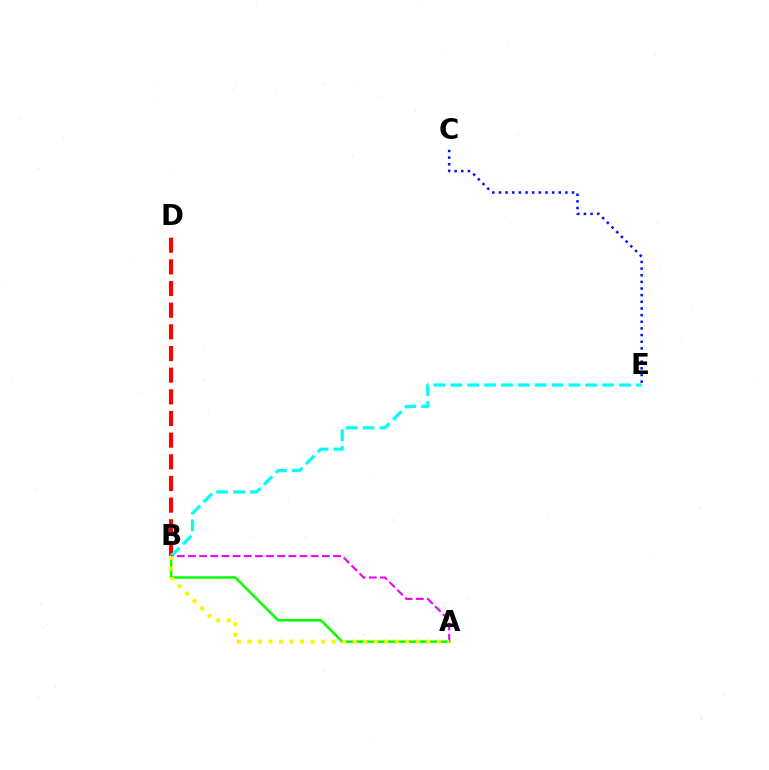{('B', 'D'): [{'color': '#ff0000', 'line_style': 'dashed', 'thickness': 2.94}], ('A', 'B'): [{'color': '#08ff00', 'line_style': 'solid', 'thickness': 1.81}, {'color': '#ee00ff', 'line_style': 'dashed', 'thickness': 1.52}, {'color': '#fcf500', 'line_style': 'dotted', 'thickness': 2.86}], ('B', 'E'): [{'color': '#00fff6', 'line_style': 'dashed', 'thickness': 2.29}], ('C', 'E'): [{'color': '#0010ff', 'line_style': 'dotted', 'thickness': 1.81}]}